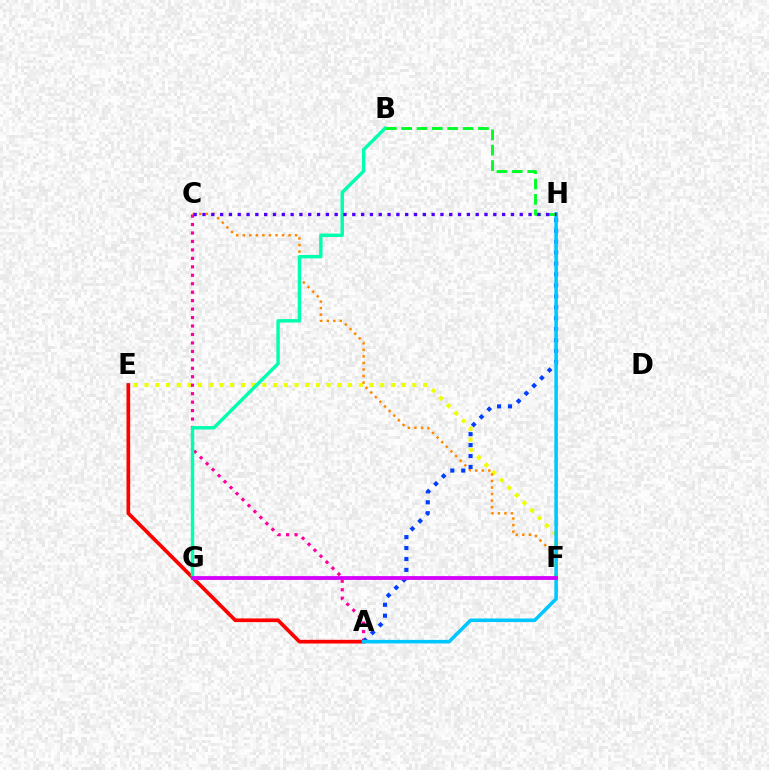{('E', 'F'): [{'color': '#eeff00', 'line_style': 'dotted', 'thickness': 2.91}], ('F', 'G'): [{'color': '#66ff00', 'line_style': 'dashed', 'thickness': 1.84}, {'color': '#d600ff', 'line_style': 'solid', 'thickness': 2.73}], ('A', 'C'): [{'color': '#ff00a0', 'line_style': 'dotted', 'thickness': 2.3}], ('C', 'F'): [{'color': '#ff8800', 'line_style': 'dotted', 'thickness': 1.78}], ('A', 'H'): [{'color': '#003fff', 'line_style': 'dotted', 'thickness': 2.97}, {'color': '#00c7ff', 'line_style': 'solid', 'thickness': 2.56}], ('A', 'E'): [{'color': '#ff0000', 'line_style': 'solid', 'thickness': 2.66}], ('B', 'G'): [{'color': '#00ffaf', 'line_style': 'solid', 'thickness': 2.47}], ('B', 'H'): [{'color': '#00ff27', 'line_style': 'dashed', 'thickness': 2.09}], ('C', 'H'): [{'color': '#4f00ff', 'line_style': 'dotted', 'thickness': 2.39}]}